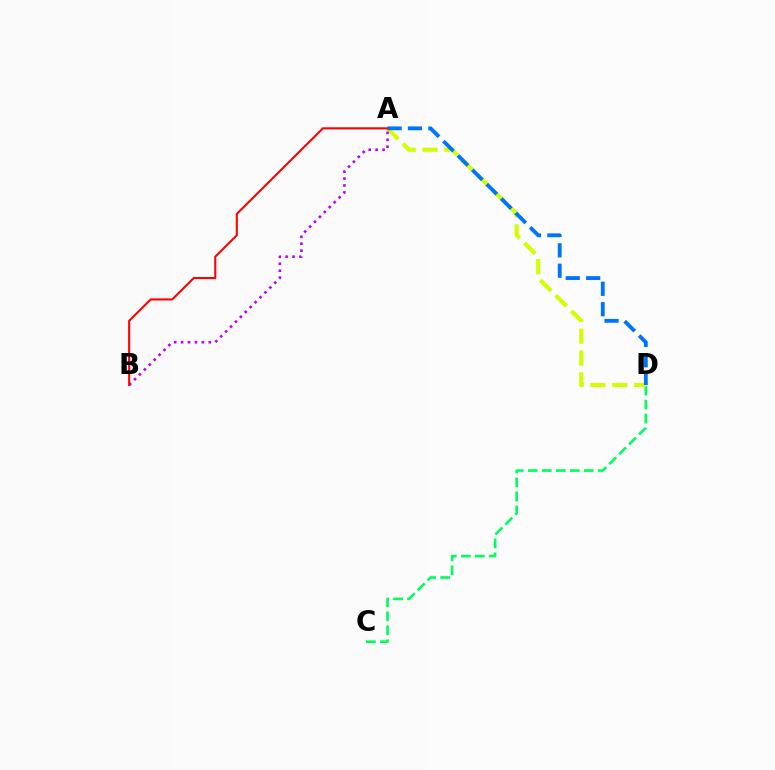{('C', 'D'): [{'color': '#00ff5c', 'line_style': 'dashed', 'thickness': 1.9}], ('A', 'D'): [{'color': '#d1ff00', 'line_style': 'dashed', 'thickness': 2.97}, {'color': '#0074ff', 'line_style': 'dashed', 'thickness': 2.77}], ('A', 'B'): [{'color': '#b900ff', 'line_style': 'dotted', 'thickness': 1.88}, {'color': '#ff0000', 'line_style': 'solid', 'thickness': 1.5}]}